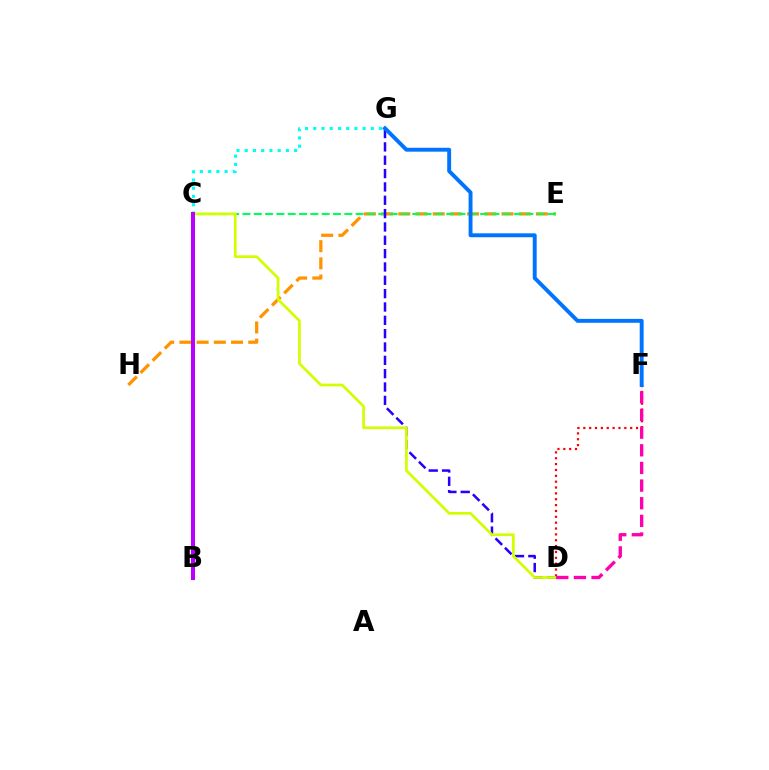{('E', 'H'): [{'color': '#ff9400', 'line_style': 'dashed', 'thickness': 2.34}], ('C', 'E'): [{'color': '#00ff5c', 'line_style': 'dashed', 'thickness': 1.54}], ('D', 'G'): [{'color': '#2500ff', 'line_style': 'dashed', 'thickness': 1.81}], ('D', 'F'): [{'color': '#ff0000', 'line_style': 'dotted', 'thickness': 1.59}, {'color': '#ff00ac', 'line_style': 'dashed', 'thickness': 2.4}], ('B', 'C'): [{'color': '#3dff00', 'line_style': 'solid', 'thickness': 2.88}, {'color': '#b900ff', 'line_style': 'solid', 'thickness': 2.89}], ('C', 'G'): [{'color': '#00fff6', 'line_style': 'dotted', 'thickness': 2.24}], ('C', 'D'): [{'color': '#d1ff00', 'line_style': 'solid', 'thickness': 1.96}], ('F', 'G'): [{'color': '#0074ff', 'line_style': 'solid', 'thickness': 2.81}]}